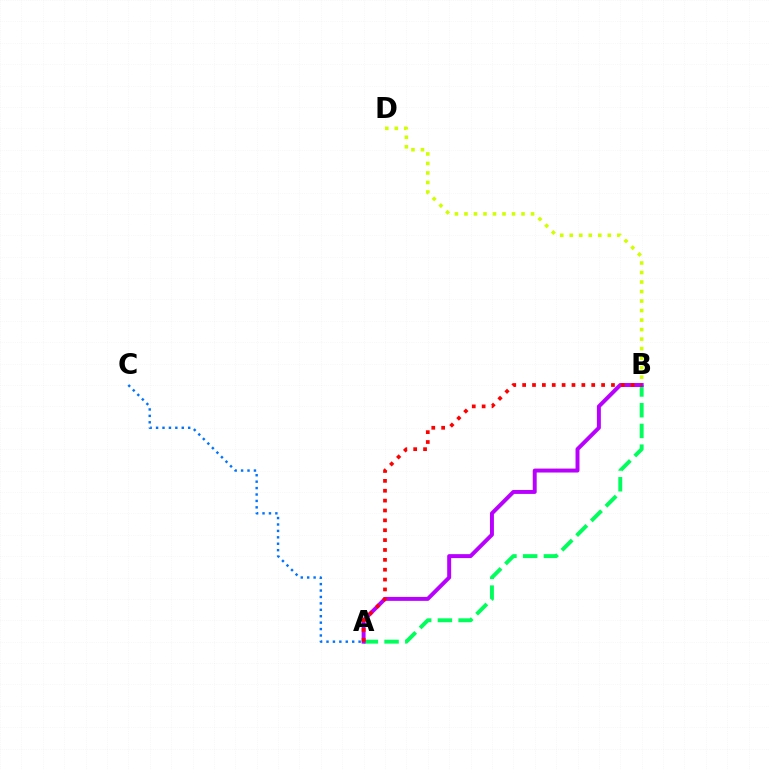{('A', 'B'): [{'color': '#00ff5c', 'line_style': 'dashed', 'thickness': 2.82}, {'color': '#b900ff', 'line_style': 'solid', 'thickness': 2.84}, {'color': '#ff0000', 'line_style': 'dotted', 'thickness': 2.68}], ('B', 'D'): [{'color': '#d1ff00', 'line_style': 'dotted', 'thickness': 2.58}], ('A', 'C'): [{'color': '#0074ff', 'line_style': 'dotted', 'thickness': 1.74}]}